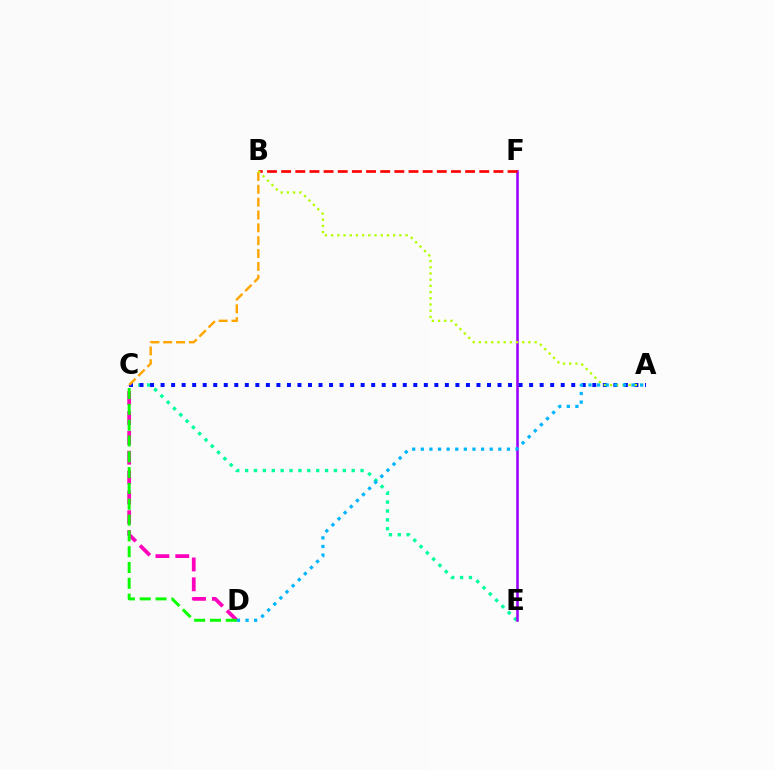{('C', 'E'): [{'color': '#00ff9d', 'line_style': 'dotted', 'thickness': 2.41}], ('E', 'F'): [{'color': '#9b00ff', 'line_style': 'solid', 'thickness': 1.84}], ('C', 'D'): [{'color': '#ff00bd', 'line_style': 'dashed', 'thickness': 2.7}, {'color': '#08ff00', 'line_style': 'dashed', 'thickness': 2.15}], ('A', 'C'): [{'color': '#0010ff', 'line_style': 'dotted', 'thickness': 2.86}], ('B', 'C'): [{'color': '#ffa500', 'line_style': 'dashed', 'thickness': 1.75}], ('B', 'F'): [{'color': '#ff0000', 'line_style': 'dashed', 'thickness': 1.92}], ('A', 'B'): [{'color': '#b3ff00', 'line_style': 'dotted', 'thickness': 1.69}], ('A', 'D'): [{'color': '#00b5ff', 'line_style': 'dotted', 'thickness': 2.34}]}